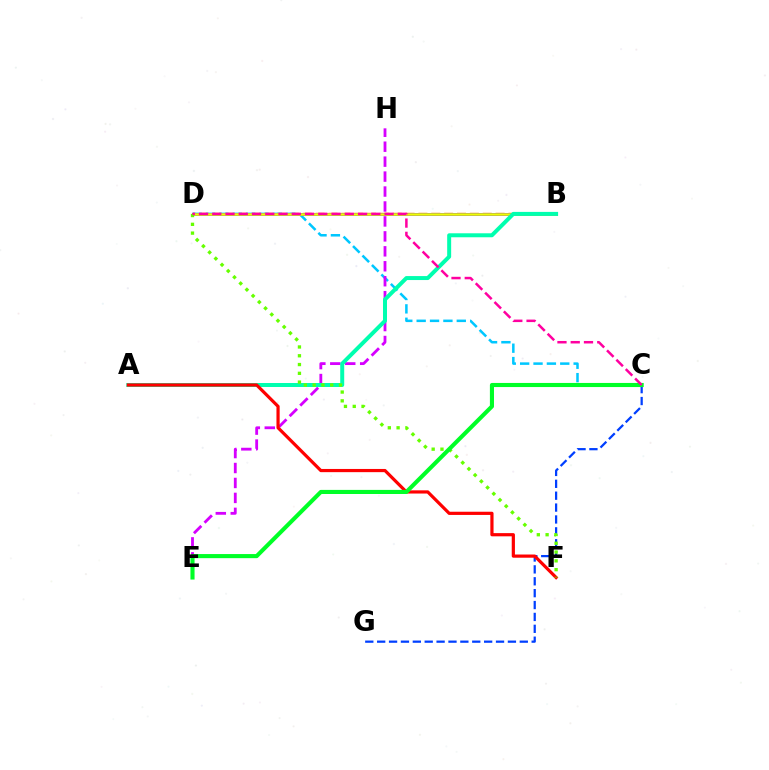{('B', 'D'): [{'color': '#ff8800', 'line_style': 'dashed', 'thickness': 1.75}, {'color': '#4f00ff', 'line_style': 'solid', 'thickness': 2.13}, {'color': '#eeff00', 'line_style': 'solid', 'thickness': 1.84}], ('C', 'D'): [{'color': '#00c7ff', 'line_style': 'dashed', 'thickness': 1.82}, {'color': '#ff00a0', 'line_style': 'dashed', 'thickness': 1.8}], ('E', 'H'): [{'color': '#d600ff', 'line_style': 'dashed', 'thickness': 2.03}], ('A', 'B'): [{'color': '#00ffaf', 'line_style': 'solid', 'thickness': 2.87}], ('C', 'G'): [{'color': '#003fff', 'line_style': 'dashed', 'thickness': 1.61}], ('A', 'F'): [{'color': '#ff0000', 'line_style': 'solid', 'thickness': 2.3}], ('D', 'F'): [{'color': '#66ff00', 'line_style': 'dotted', 'thickness': 2.39}], ('C', 'E'): [{'color': '#00ff27', 'line_style': 'solid', 'thickness': 2.95}]}